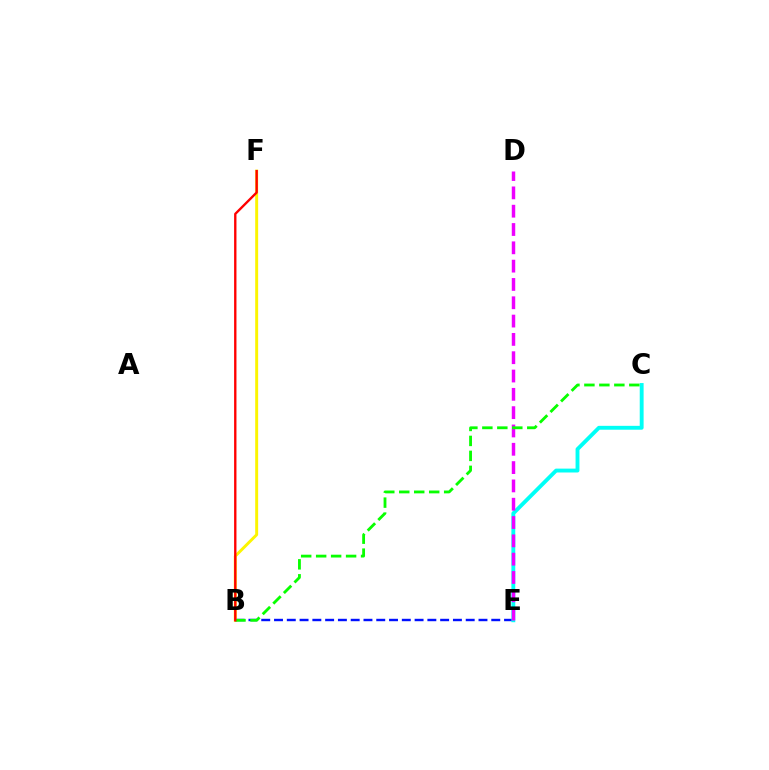{('B', 'E'): [{'color': '#0010ff', 'line_style': 'dashed', 'thickness': 1.74}], ('B', 'F'): [{'color': '#fcf500', 'line_style': 'solid', 'thickness': 2.12}, {'color': '#ff0000', 'line_style': 'solid', 'thickness': 1.7}], ('C', 'E'): [{'color': '#00fff6', 'line_style': 'solid', 'thickness': 2.79}], ('D', 'E'): [{'color': '#ee00ff', 'line_style': 'dashed', 'thickness': 2.49}], ('B', 'C'): [{'color': '#08ff00', 'line_style': 'dashed', 'thickness': 2.03}]}